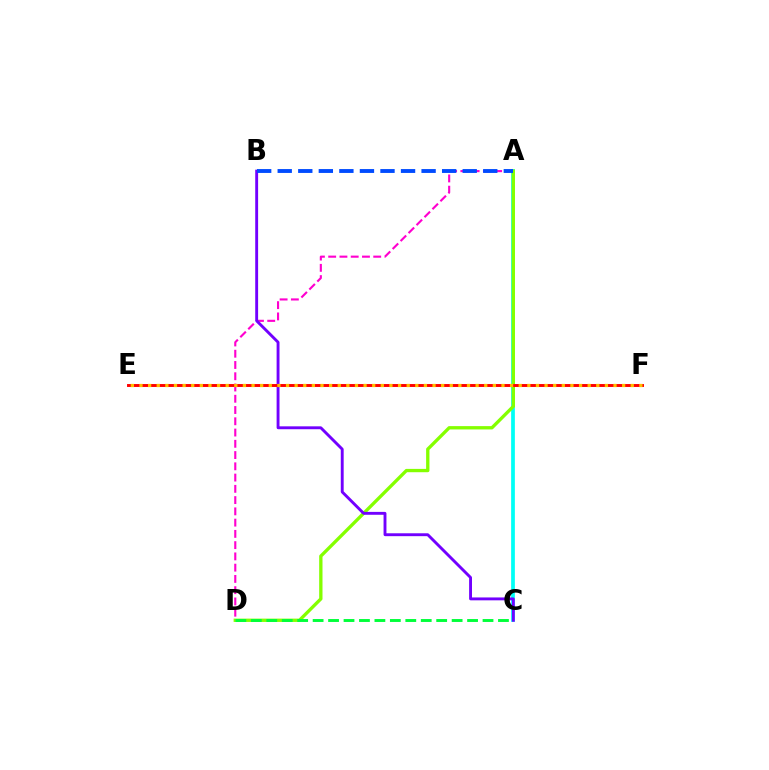{('A', 'C'): [{'color': '#00fff6', 'line_style': 'solid', 'thickness': 2.69}], ('A', 'D'): [{'color': '#ff00cf', 'line_style': 'dashed', 'thickness': 1.53}, {'color': '#84ff00', 'line_style': 'solid', 'thickness': 2.39}], ('B', 'C'): [{'color': '#7200ff', 'line_style': 'solid', 'thickness': 2.08}], ('C', 'D'): [{'color': '#00ff39', 'line_style': 'dashed', 'thickness': 2.1}], ('E', 'F'): [{'color': '#ff0000', 'line_style': 'solid', 'thickness': 2.11}, {'color': '#ffbd00', 'line_style': 'dotted', 'thickness': 2.34}], ('A', 'B'): [{'color': '#004bff', 'line_style': 'dashed', 'thickness': 2.79}]}